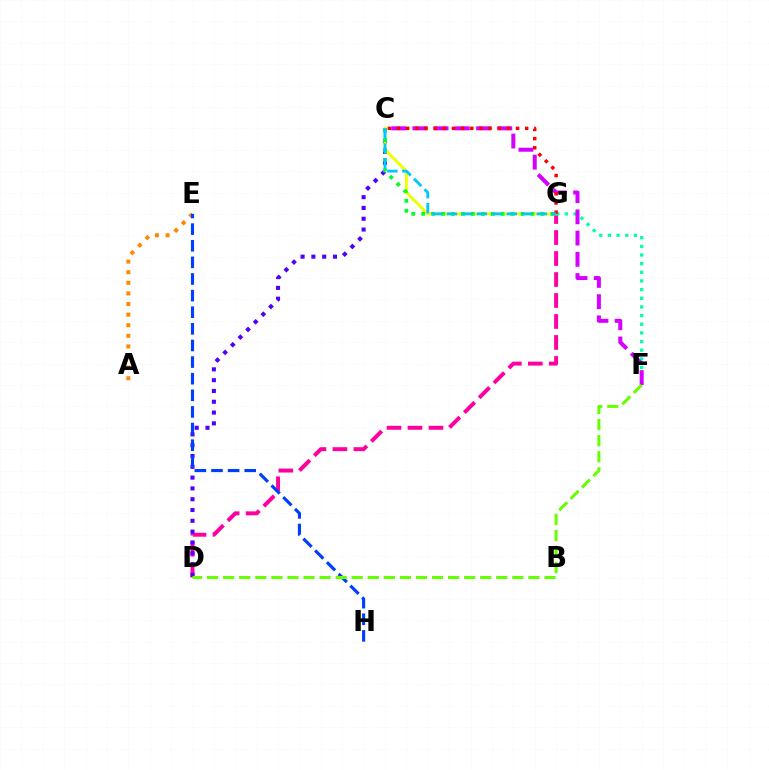{('A', 'E'): [{'color': '#ff8800', 'line_style': 'dotted', 'thickness': 2.88}], ('D', 'G'): [{'color': '#ff00a0', 'line_style': 'dashed', 'thickness': 2.85}], ('C', 'D'): [{'color': '#4f00ff', 'line_style': 'dotted', 'thickness': 2.94}], ('C', 'G'): [{'color': '#eeff00', 'line_style': 'solid', 'thickness': 2.11}, {'color': '#00ff27', 'line_style': 'dotted', 'thickness': 2.7}, {'color': '#ff0000', 'line_style': 'dotted', 'thickness': 2.49}, {'color': '#00c7ff', 'line_style': 'dashed', 'thickness': 2.03}], ('F', 'G'): [{'color': '#00ffaf', 'line_style': 'dotted', 'thickness': 2.35}], ('C', 'F'): [{'color': '#d600ff', 'line_style': 'dashed', 'thickness': 2.89}], ('E', 'H'): [{'color': '#003fff', 'line_style': 'dashed', 'thickness': 2.26}], ('D', 'F'): [{'color': '#66ff00', 'line_style': 'dashed', 'thickness': 2.18}]}